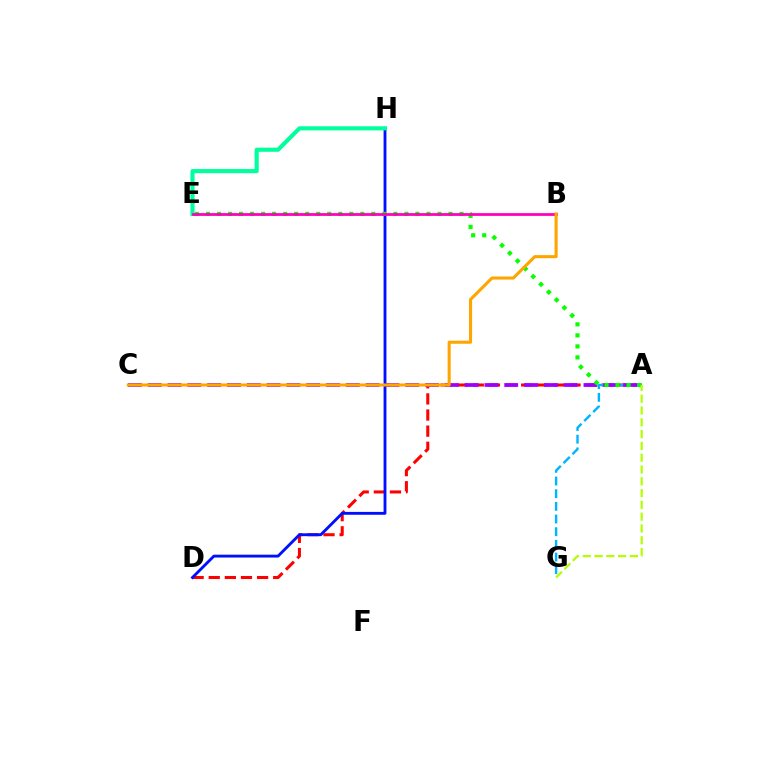{('A', 'D'): [{'color': '#ff0000', 'line_style': 'dashed', 'thickness': 2.19}], ('A', 'G'): [{'color': '#00b5ff', 'line_style': 'dashed', 'thickness': 1.72}, {'color': '#b3ff00', 'line_style': 'dashed', 'thickness': 1.6}], ('A', 'C'): [{'color': '#9b00ff', 'line_style': 'dashed', 'thickness': 2.69}], ('D', 'H'): [{'color': '#0010ff', 'line_style': 'solid', 'thickness': 2.06}], ('E', 'H'): [{'color': '#00ff9d', 'line_style': 'solid', 'thickness': 2.96}], ('A', 'E'): [{'color': '#08ff00', 'line_style': 'dotted', 'thickness': 2.99}], ('B', 'E'): [{'color': '#ff00bd', 'line_style': 'solid', 'thickness': 2.0}], ('B', 'C'): [{'color': '#ffa500', 'line_style': 'solid', 'thickness': 2.22}]}